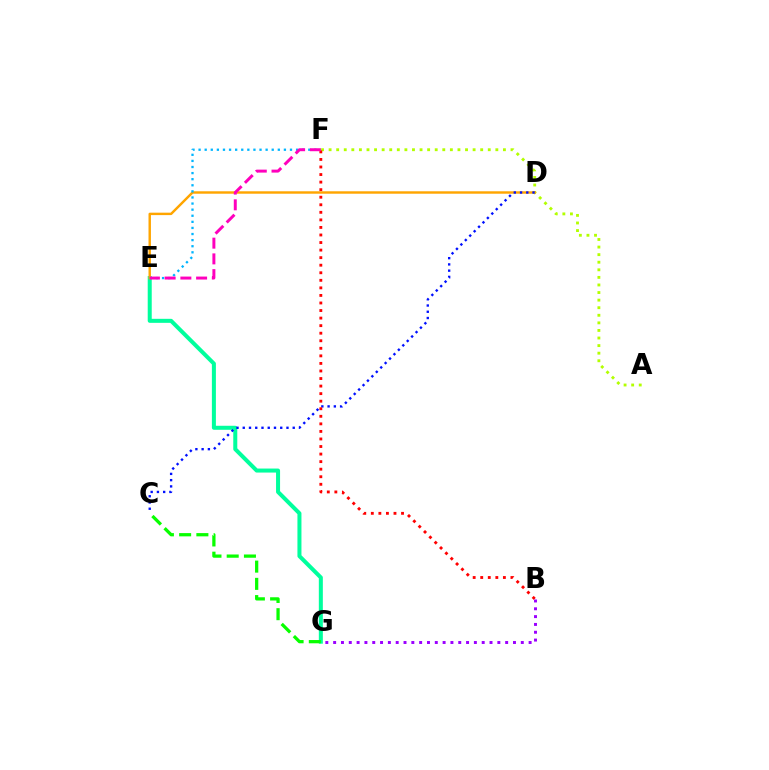{('A', 'F'): [{'color': '#b3ff00', 'line_style': 'dotted', 'thickness': 2.06}], ('E', 'G'): [{'color': '#00ff9d', 'line_style': 'solid', 'thickness': 2.89}], ('D', 'E'): [{'color': '#ffa500', 'line_style': 'solid', 'thickness': 1.75}], ('C', 'D'): [{'color': '#0010ff', 'line_style': 'dotted', 'thickness': 1.7}], ('E', 'F'): [{'color': '#00b5ff', 'line_style': 'dotted', 'thickness': 1.66}, {'color': '#ff00bd', 'line_style': 'dashed', 'thickness': 2.14}], ('B', 'F'): [{'color': '#ff0000', 'line_style': 'dotted', 'thickness': 2.05}], ('B', 'G'): [{'color': '#9b00ff', 'line_style': 'dotted', 'thickness': 2.12}], ('C', 'G'): [{'color': '#08ff00', 'line_style': 'dashed', 'thickness': 2.34}]}